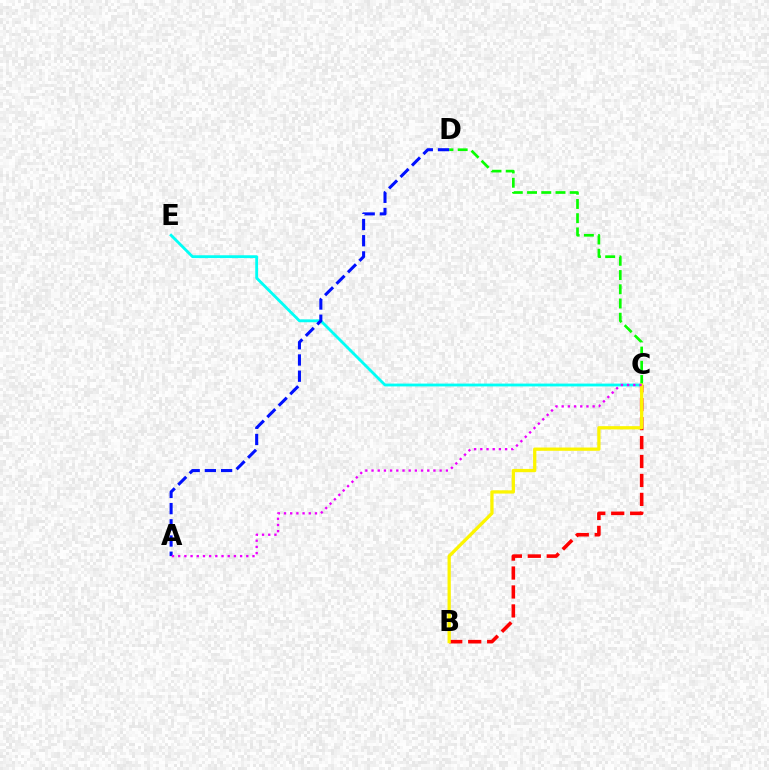{('B', 'C'): [{'color': '#ff0000', 'line_style': 'dashed', 'thickness': 2.57}, {'color': '#fcf500', 'line_style': 'solid', 'thickness': 2.35}], ('C', 'D'): [{'color': '#08ff00', 'line_style': 'dashed', 'thickness': 1.93}], ('C', 'E'): [{'color': '#00fff6', 'line_style': 'solid', 'thickness': 2.03}], ('A', 'D'): [{'color': '#0010ff', 'line_style': 'dashed', 'thickness': 2.2}], ('A', 'C'): [{'color': '#ee00ff', 'line_style': 'dotted', 'thickness': 1.68}]}